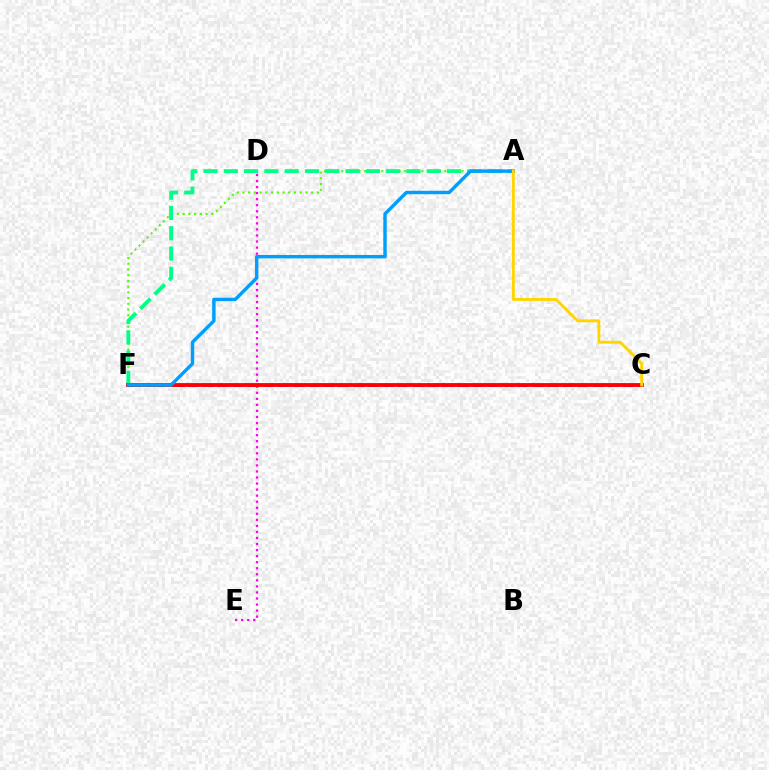{('C', 'F'): [{'color': '#3700ff', 'line_style': 'dashed', 'thickness': 2.04}, {'color': '#ff0000', 'line_style': 'solid', 'thickness': 2.76}], ('D', 'E'): [{'color': '#ff00ed', 'line_style': 'dotted', 'thickness': 1.64}], ('A', 'F'): [{'color': '#4fff00', 'line_style': 'dotted', 'thickness': 1.55}, {'color': '#00ff86', 'line_style': 'dashed', 'thickness': 2.76}, {'color': '#009eff', 'line_style': 'solid', 'thickness': 2.46}], ('A', 'C'): [{'color': '#ffd500', 'line_style': 'solid', 'thickness': 2.08}]}